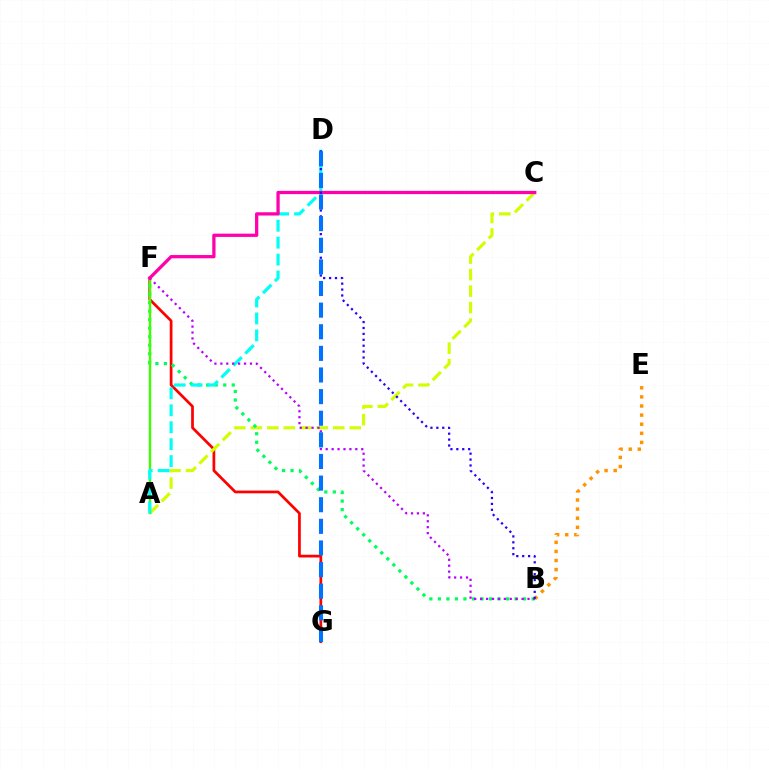{('F', 'G'): [{'color': '#ff0000', 'line_style': 'solid', 'thickness': 1.96}], ('A', 'C'): [{'color': '#d1ff00', 'line_style': 'dashed', 'thickness': 2.24}], ('B', 'E'): [{'color': '#ff9400', 'line_style': 'dotted', 'thickness': 2.47}], ('B', 'F'): [{'color': '#00ff5c', 'line_style': 'dotted', 'thickness': 2.32}, {'color': '#b900ff', 'line_style': 'dotted', 'thickness': 1.61}], ('A', 'F'): [{'color': '#3dff00', 'line_style': 'solid', 'thickness': 1.7}], ('A', 'D'): [{'color': '#00fff6', 'line_style': 'dashed', 'thickness': 2.3}], ('C', 'F'): [{'color': '#ff00ac', 'line_style': 'solid', 'thickness': 2.35}], ('B', 'D'): [{'color': '#2500ff', 'line_style': 'dotted', 'thickness': 1.61}], ('D', 'G'): [{'color': '#0074ff', 'line_style': 'dashed', 'thickness': 2.94}]}